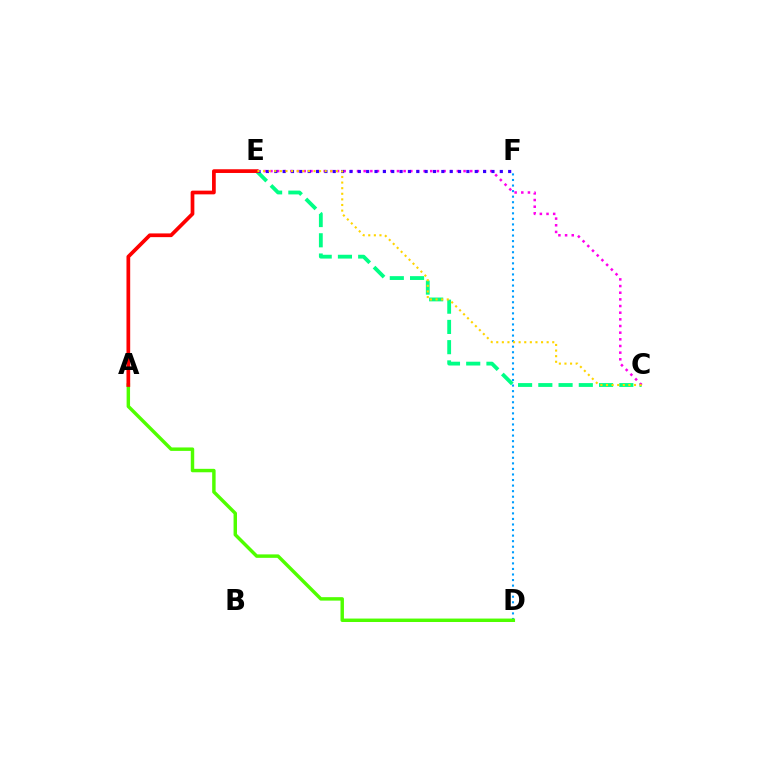{('C', 'E'): [{'color': '#00ff86', 'line_style': 'dashed', 'thickness': 2.75}, {'color': '#ff00ed', 'line_style': 'dotted', 'thickness': 1.81}, {'color': '#ffd500', 'line_style': 'dotted', 'thickness': 1.52}], ('D', 'F'): [{'color': '#009eff', 'line_style': 'dotted', 'thickness': 1.51}], ('E', 'F'): [{'color': '#3700ff', 'line_style': 'dotted', 'thickness': 2.27}], ('A', 'D'): [{'color': '#4fff00', 'line_style': 'solid', 'thickness': 2.48}], ('A', 'E'): [{'color': '#ff0000', 'line_style': 'solid', 'thickness': 2.68}]}